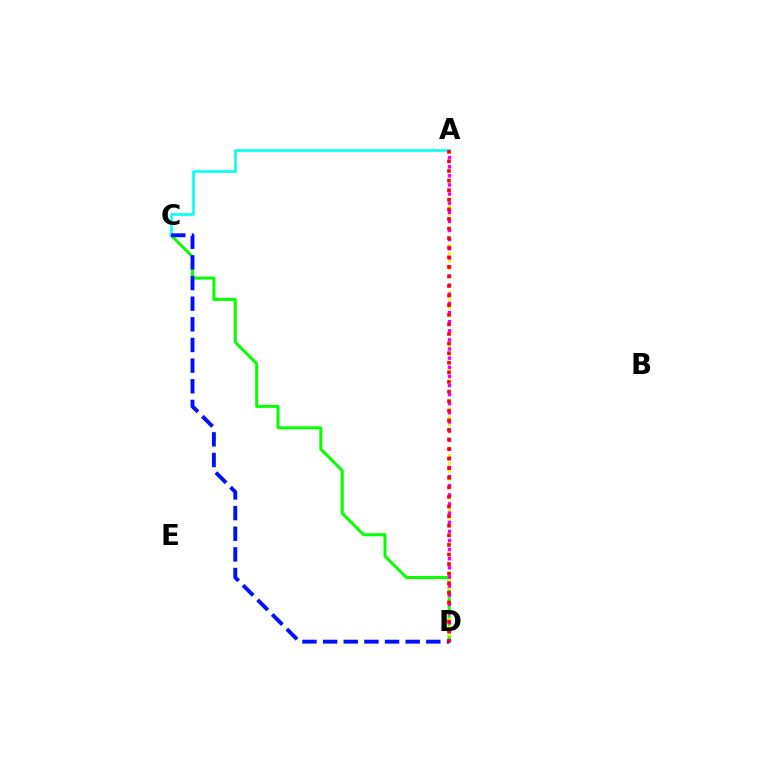{('C', 'D'): [{'color': '#08ff00', 'line_style': 'solid', 'thickness': 2.17}, {'color': '#0010ff', 'line_style': 'dashed', 'thickness': 2.8}], ('A', 'C'): [{'color': '#00fff6', 'line_style': 'solid', 'thickness': 1.86}], ('A', 'D'): [{'color': '#fcf500', 'line_style': 'dotted', 'thickness': 2.12}, {'color': '#ee00ff', 'line_style': 'dotted', 'thickness': 2.48}, {'color': '#ff0000', 'line_style': 'dotted', 'thickness': 2.6}]}